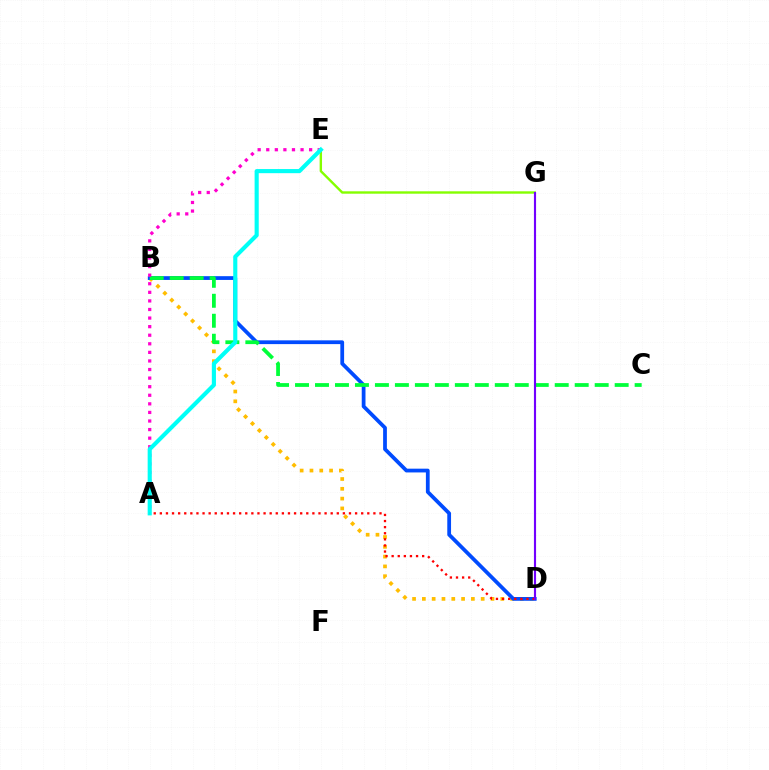{('B', 'D'): [{'color': '#ffbd00', 'line_style': 'dotted', 'thickness': 2.66}, {'color': '#004bff', 'line_style': 'solid', 'thickness': 2.71}], ('B', 'C'): [{'color': '#00ff39', 'line_style': 'dashed', 'thickness': 2.71}], ('E', 'G'): [{'color': '#84ff00', 'line_style': 'solid', 'thickness': 1.72}], ('A', 'E'): [{'color': '#ff00cf', 'line_style': 'dotted', 'thickness': 2.33}, {'color': '#00fff6', 'line_style': 'solid', 'thickness': 2.97}], ('A', 'D'): [{'color': '#ff0000', 'line_style': 'dotted', 'thickness': 1.66}], ('D', 'G'): [{'color': '#7200ff', 'line_style': 'solid', 'thickness': 1.54}]}